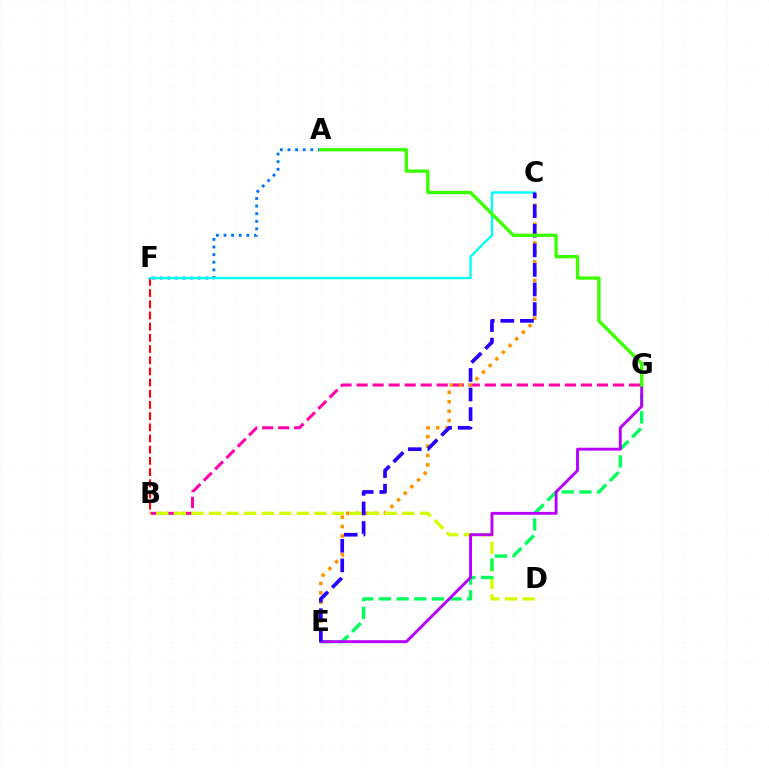{('B', 'G'): [{'color': '#ff00ac', 'line_style': 'dashed', 'thickness': 2.18}], ('A', 'F'): [{'color': '#0074ff', 'line_style': 'dotted', 'thickness': 2.07}], ('C', 'E'): [{'color': '#ff9400', 'line_style': 'dotted', 'thickness': 2.55}, {'color': '#2500ff', 'line_style': 'dashed', 'thickness': 2.66}], ('B', 'D'): [{'color': '#d1ff00', 'line_style': 'dashed', 'thickness': 2.39}], ('B', 'F'): [{'color': '#ff0000', 'line_style': 'dashed', 'thickness': 1.52}], ('E', 'G'): [{'color': '#00ff5c', 'line_style': 'dashed', 'thickness': 2.4}, {'color': '#b900ff', 'line_style': 'solid', 'thickness': 2.09}], ('C', 'F'): [{'color': '#00fff6', 'line_style': 'solid', 'thickness': 1.68}], ('A', 'G'): [{'color': '#3dff00', 'line_style': 'solid', 'thickness': 2.41}]}